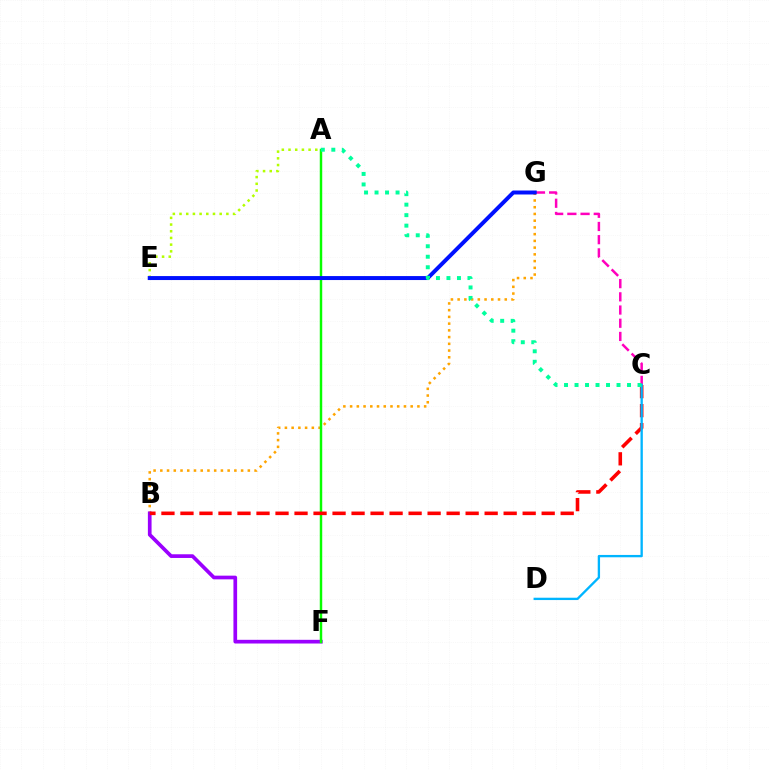{('B', 'G'): [{'color': '#ffa500', 'line_style': 'dotted', 'thickness': 1.83}], ('B', 'F'): [{'color': '#9b00ff', 'line_style': 'solid', 'thickness': 2.66}], ('A', 'F'): [{'color': '#08ff00', 'line_style': 'solid', 'thickness': 1.77}], ('B', 'C'): [{'color': '#ff0000', 'line_style': 'dashed', 'thickness': 2.58}], ('C', 'G'): [{'color': '#ff00bd', 'line_style': 'dashed', 'thickness': 1.79}], ('A', 'E'): [{'color': '#b3ff00', 'line_style': 'dotted', 'thickness': 1.82}], ('C', 'D'): [{'color': '#00b5ff', 'line_style': 'solid', 'thickness': 1.68}], ('E', 'G'): [{'color': '#0010ff', 'line_style': 'solid', 'thickness': 2.86}], ('A', 'C'): [{'color': '#00ff9d', 'line_style': 'dotted', 'thickness': 2.85}]}